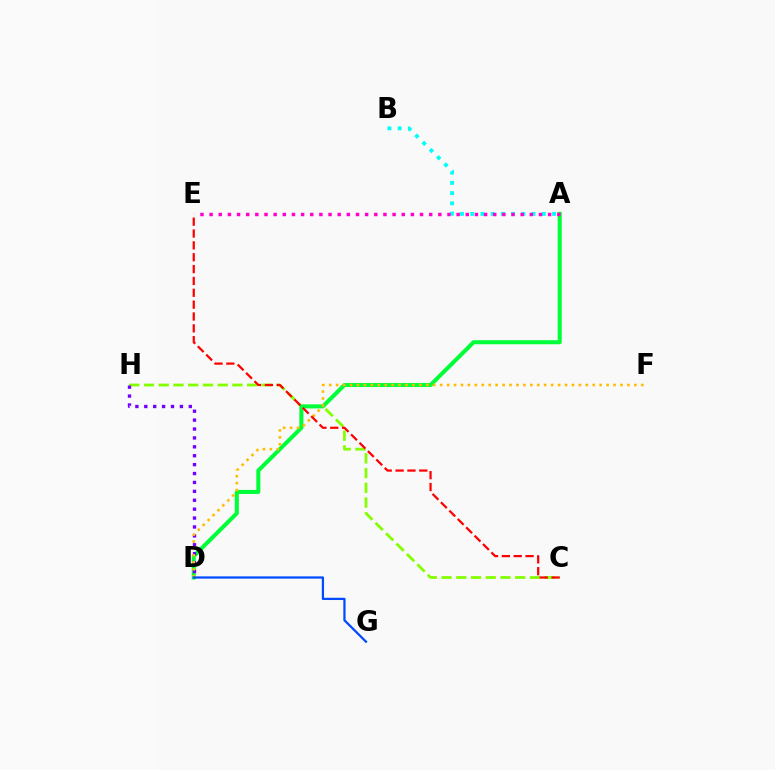{('A', 'B'): [{'color': '#00fff6', 'line_style': 'dotted', 'thickness': 2.78}], ('C', 'H'): [{'color': '#84ff00', 'line_style': 'dashed', 'thickness': 2.0}], ('A', 'D'): [{'color': '#00ff39', 'line_style': 'solid', 'thickness': 2.91}], ('D', 'H'): [{'color': '#7200ff', 'line_style': 'dotted', 'thickness': 2.42}], ('D', 'F'): [{'color': '#ffbd00', 'line_style': 'dotted', 'thickness': 1.88}], ('D', 'G'): [{'color': '#004bff', 'line_style': 'solid', 'thickness': 1.62}], ('C', 'E'): [{'color': '#ff0000', 'line_style': 'dashed', 'thickness': 1.61}], ('A', 'E'): [{'color': '#ff00cf', 'line_style': 'dotted', 'thickness': 2.49}]}